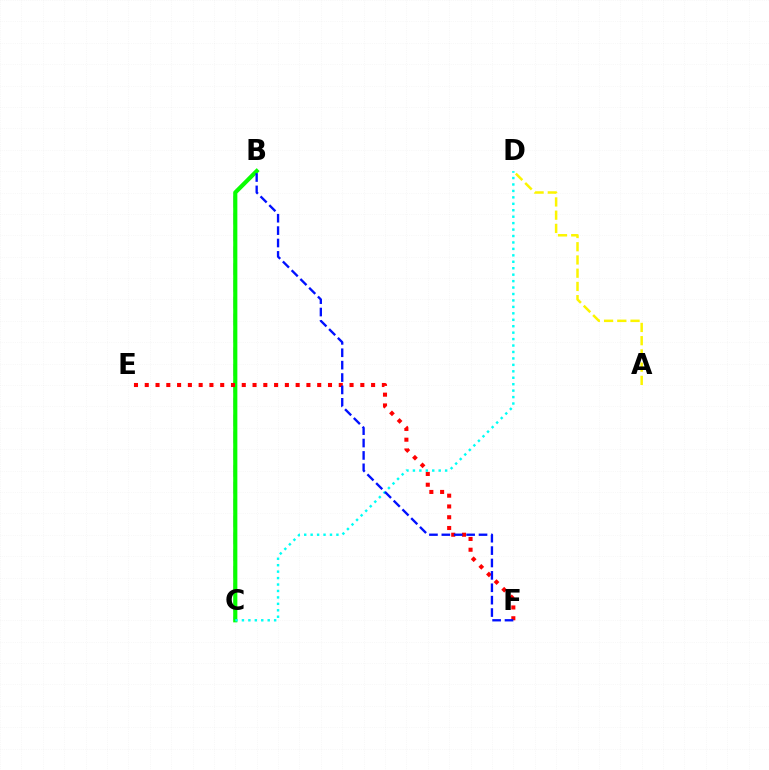{('A', 'D'): [{'color': '#fcf500', 'line_style': 'dashed', 'thickness': 1.8}], ('B', 'C'): [{'color': '#ee00ff', 'line_style': 'dashed', 'thickness': 2.29}, {'color': '#08ff00', 'line_style': 'solid', 'thickness': 2.99}], ('E', 'F'): [{'color': '#ff0000', 'line_style': 'dotted', 'thickness': 2.93}], ('C', 'D'): [{'color': '#00fff6', 'line_style': 'dotted', 'thickness': 1.75}], ('B', 'F'): [{'color': '#0010ff', 'line_style': 'dashed', 'thickness': 1.68}]}